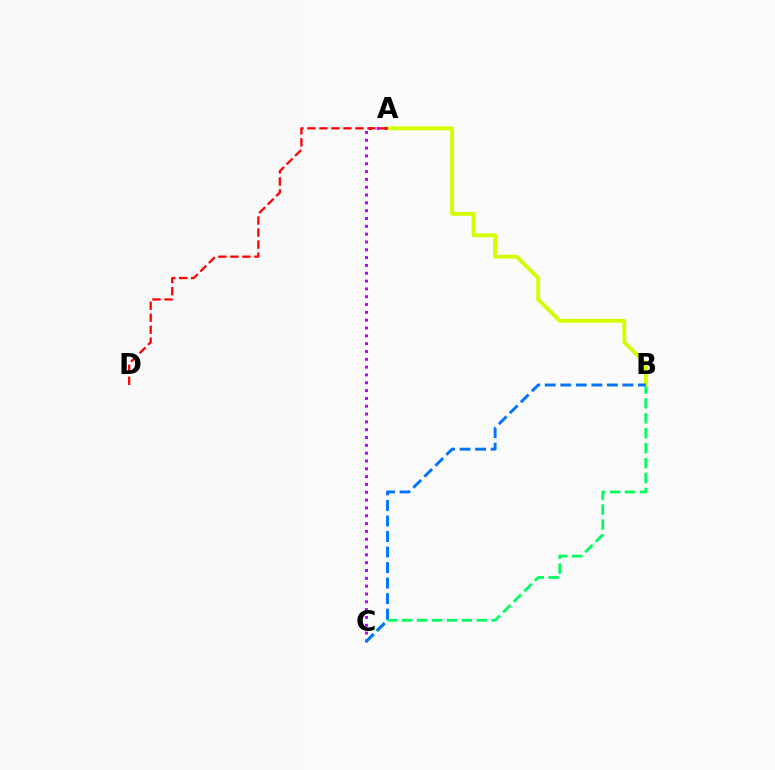{('B', 'C'): [{'color': '#00ff5c', 'line_style': 'dashed', 'thickness': 2.03}, {'color': '#0074ff', 'line_style': 'dashed', 'thickness': 2.11}], ('A', 'B'): [{'color': '#d1ff00', 'line_style': 'solid', 'thickness': 2.8}], ('A', 'C'): [{'color': '#b900ff', 'line_style': 'dotted', 'thickness': 2.13}], ('A', 'D'): [{'color': '#ff0000', 'line_style': 'dashed', 'thickness': 1.63}]}